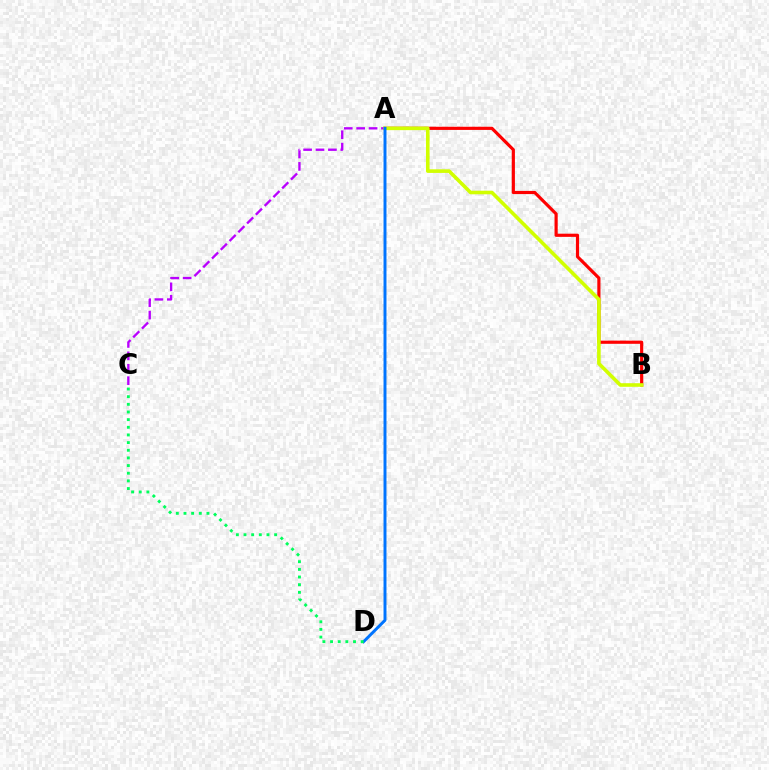{('A', 'C'): [{'color': '#b900ff', 'line_style': 'dashed', 'thickness': 1.69}], ('A', 'B'): [{'color': '#ff0000', 'line_style': 'solid', 'thickness': 2.28}, {'color': '#d1ff00', 'line_style': 'solid', 'thickness': 2.6}], ('A', 'D'): [{'color': '#0074ff', 'line_style': 'solid', 'thickness': 2.13}], ('C', 'D'): [{'color': '#00ff5c', 'line_style': 'dotted', 'thickness': 2.08}]}